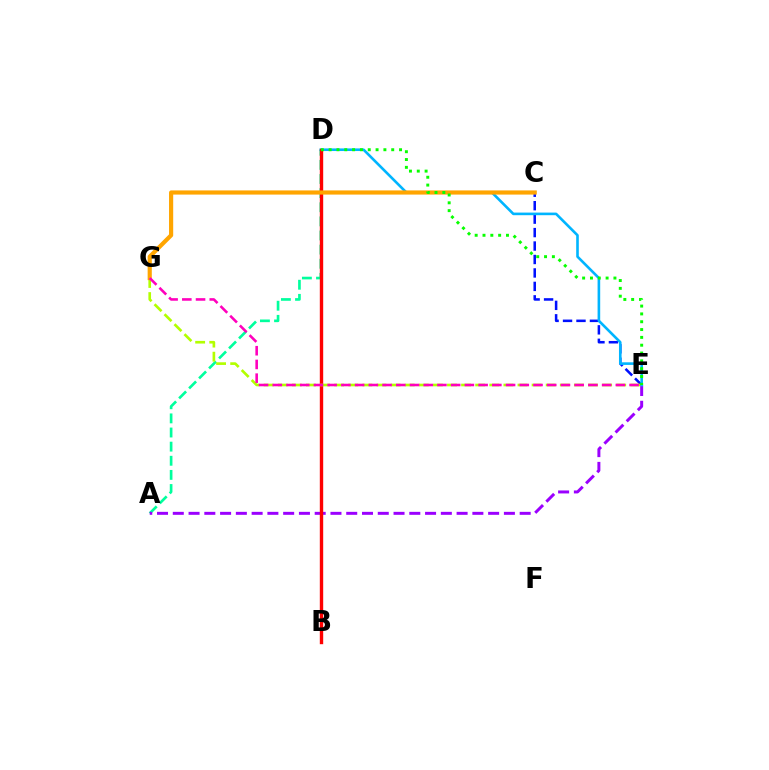{('C', 'E'): [{'color': '#0010ff', 'line_style': 'dashed', 'thickness': 1.83}], ('A', 'D'): [{'color': '#00ff9d', 'line_style': 'dashed', 'thickness': 1.92}], ('A', 'E'): [{'color': '#9b00ff', 'line_style': 'dashed', 'thickness': 2.14}], ('D', 'E'): [{'color': '#00b5ff', 'line_style': 'solid', 'thickness': 1.88}, {'color': '#08ff00', 'line_style': 'dotted', 'thickness': 2.13}], ('B', 'D'): [{'color': '#ff0000', 'line_style': 'solid', 'thickness': 2.43}], ('E', 'G'): [{'color': '#b3ff00', 'line_style': 'dashed', 'thickness': 1.92}, {'color': '#ff00bd', 'line_style': 'dashed', 'thickness': 1.86}], ('C', 'G'): [{'color': '#ffa500', 'line_style': 'solid', 'thickness': 3.0}]}